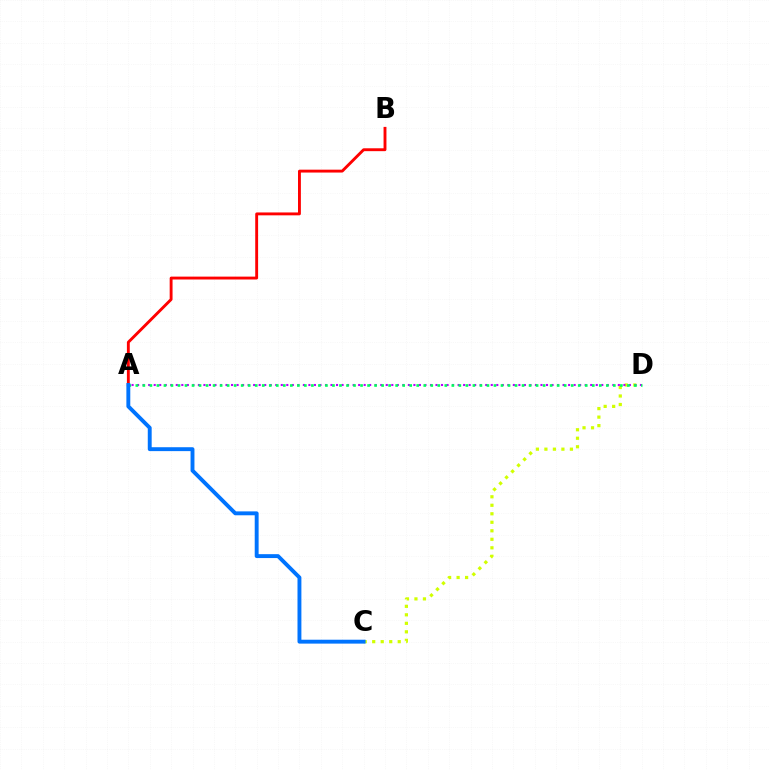{('A', 'B'): [{'color': '#ff0000', 'line_style': 'solid', 'thickness': 2.07}], ('C', 'D'): [{'color': '#d1ff00', 'line_style': 'dotted', 'thickness': 2.31}], ('A', 'D'): [{'color': '#b900ff', 'line_style': 'dotted', 'thickness': 1.5}, {'color': '#00ff5c', 'line_style': 'dotted', 'thickness': 1.91}], ('A', 'C'): [{'color': '#0074ff', 'line_style': 'solid', 'thickness': 2.81}]}